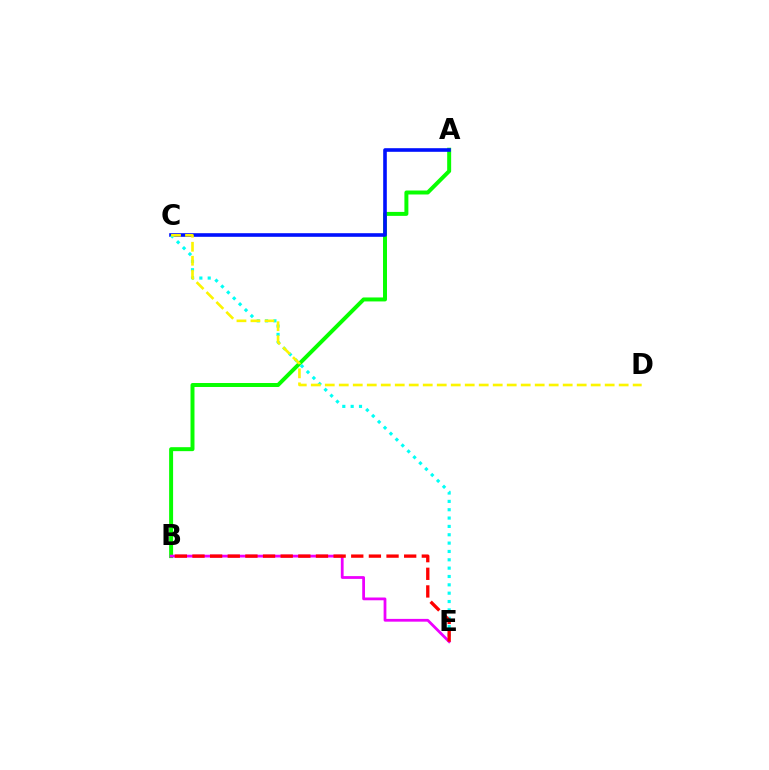{('A', 'B'): [{'color': '#08ff00', 'line_style': 'solid', 'thickness': 2.86}], ('A', 'C'): [{'color': '#0010ff', 'line_style': 'solid', 'thickness': 2.6}], ('C', 'E'): [{'color': '#00fff6', 'line_style': 'dotted', 'thickness': 2.27}], ('C', 'D'): [{'color': '#fcf500', 'line_style': 'dashed', 'thickness': 1.9}], ('B', 'E'): [{'color': '#ee00ff', 'line_style': 'solid', 'thickness': 2.0}, {'color': '#ff0000', 'line_style': 'dashed', 'thickness': 2.4}]}